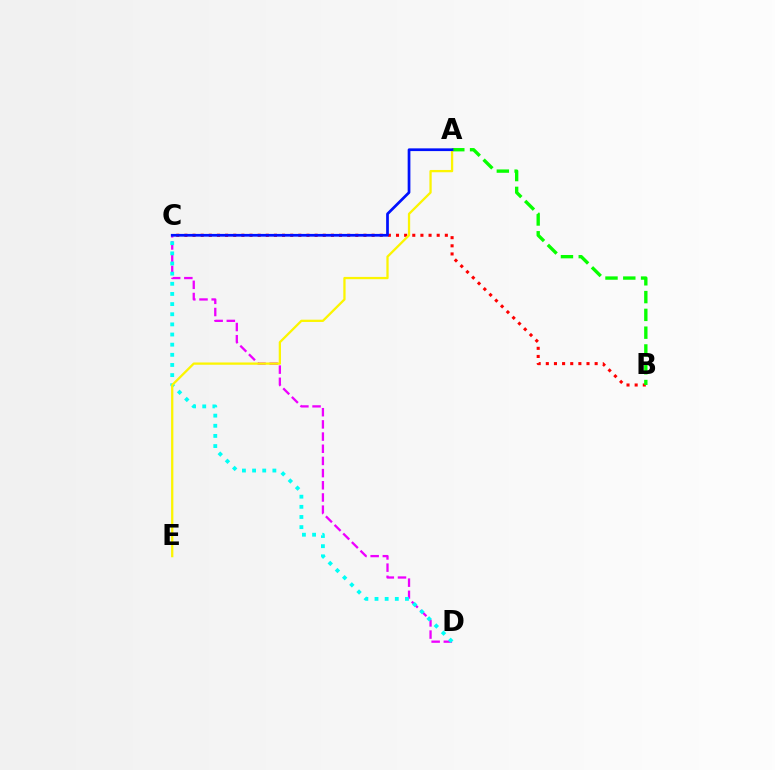{('C', 'D'): [{'color': '#ee00ff', 'line_style': 'dashed', 'thickness': 1.65}, {'color': '#00fff6', 'line_style': 'dotted', 'thickness': 2.76}], ('B', 'C'): [{'color': '#ff0000', 'line_style': 'dotted', 'thickness': 2.21}], ('A', 'B'): [{'color': '#08ff00', 'line_style': 'dashed', 'thickness': 2.42}], ('A', 'E'): [{'color': '#fcf500', 'line_style': 'solid', 'thickness': 1.64}], ('A', 'C'): [{'color': '#0010ff', 'line_style': 'solid', 'thickness': 1.96}]}